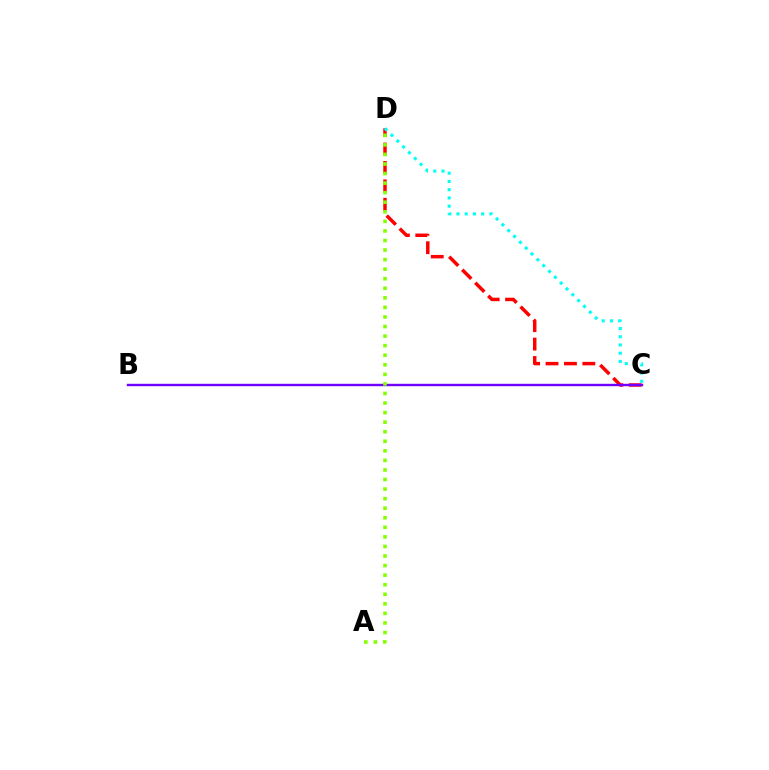{('C', 'D'): [{'color': '#ff0000', 'line_style': 'dashed', 'thickness': 2.5}, {'color': '#00fff6', 'line_style': 'dotted', 'thickness': 2.24}], ('B', 'C'): [{'color': '#7200ff', 'line_style': 'solid', 'thickness': 1.73}], ('A', 'D'): [{'color': '#84ff00', 'line_style': 'dotted', 'thickness': 2.6}]}